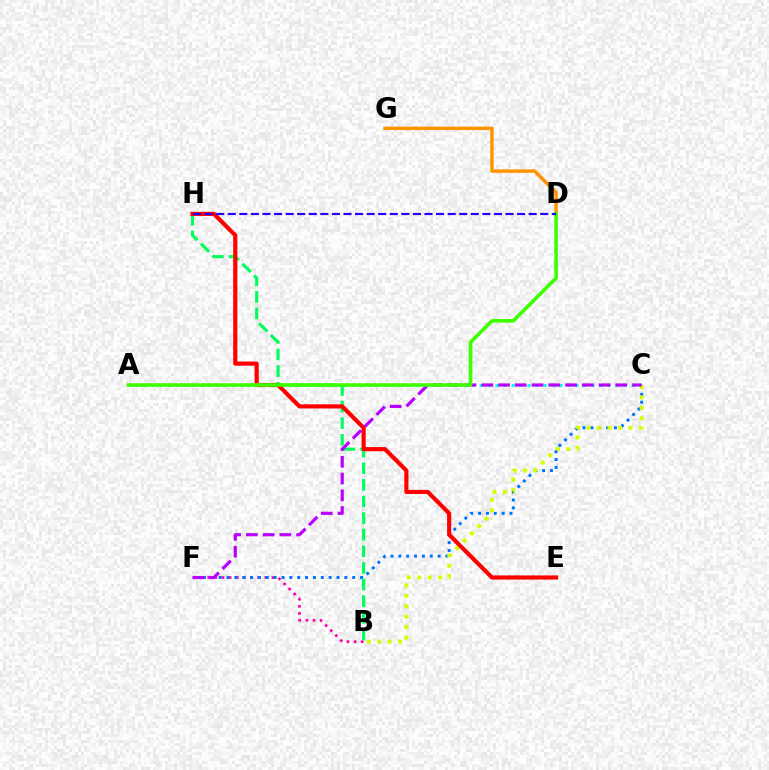{('D', 'G'): [{'color': '#ff9400', 'line_style': 'solid', 'thickness': 2.48}], ('A', 'C'): [{'color': '#00fff6', 'line_style': 'dotted', 'thickness': 2.17}], ('B', 'F'): [{'color': '#ff00ac', 'line_style': 'dotted', 'thickness': 1.94}], ('C', 'F'): [{'color': '#0074ff', 'line_style': 'dotted', 'thickness': 2.13}, {'color': '#b900ff', 'line_style': 'dashed', 'thickness': 2.28}], ('B', 'H'): [{'color': '#00ff5c', 'line_style': 'dashed', 'thickness': 2.26}], ('B', 'C'): [{'color': '#d1ff00', 'line_style': 'dotted', 'thickness': 2.83}], ('E', 'H'): [{'color': '#ff0000', 'line_style': 'solid', 'thickness': 2.99}], ('A', 'D'): [{'color': '#3dff00', 'line_style': 'solid', 'thickness': 2.58}], ('D', 'H'): [{'color': '#2500ff', 'line_style': 'dashed', 'thickness': 1.57}]}